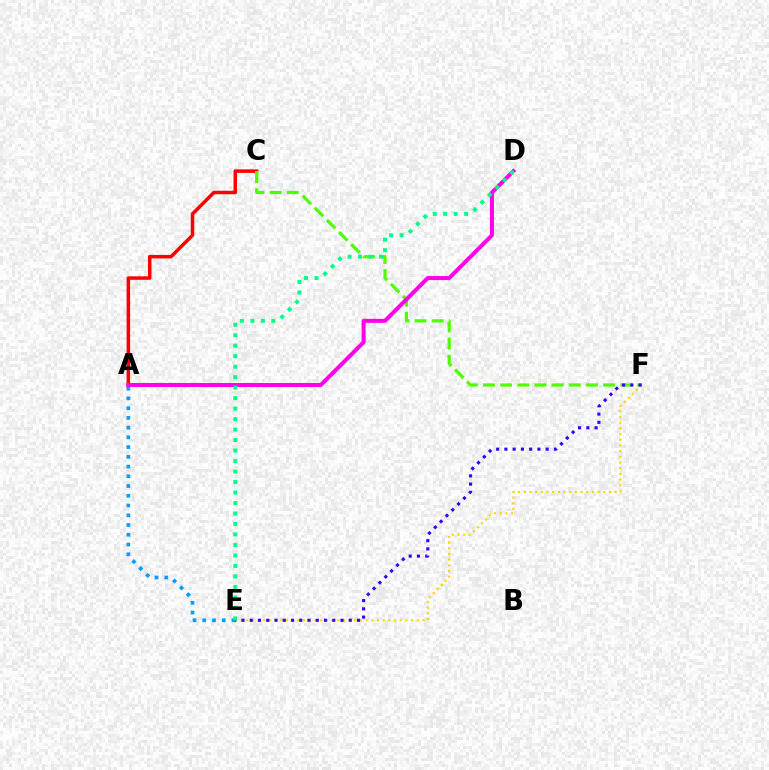{('A', 'C'): [{'color': '#ff0000', 'line_style': 'solid', 'thickness': 2.52}], ('C', 'F'): [{'color': '#4fff00', 'line_style': 'dashed', 'thickness': 2.33}], ('E', 'F'): [{'color': '#ffd500', 'line_style': 'dotted', 'thickness': 1.54}, {'color': '#3700ff', 'line_style': 'dotted', 'thickness': 2.24}], ('A', 'D'): [{'color': '#ff00ed', 'line_style': 'solid', 'thickness': 2.89}], ('A', 'E'): [{'color': '#009eff', 'line_style': 'dotted', 'thickness': 2.65}], ('D', 'E'): [{'color': '#00ff86', 'line_style': 'dotted', 'thickness': 2.85}]}